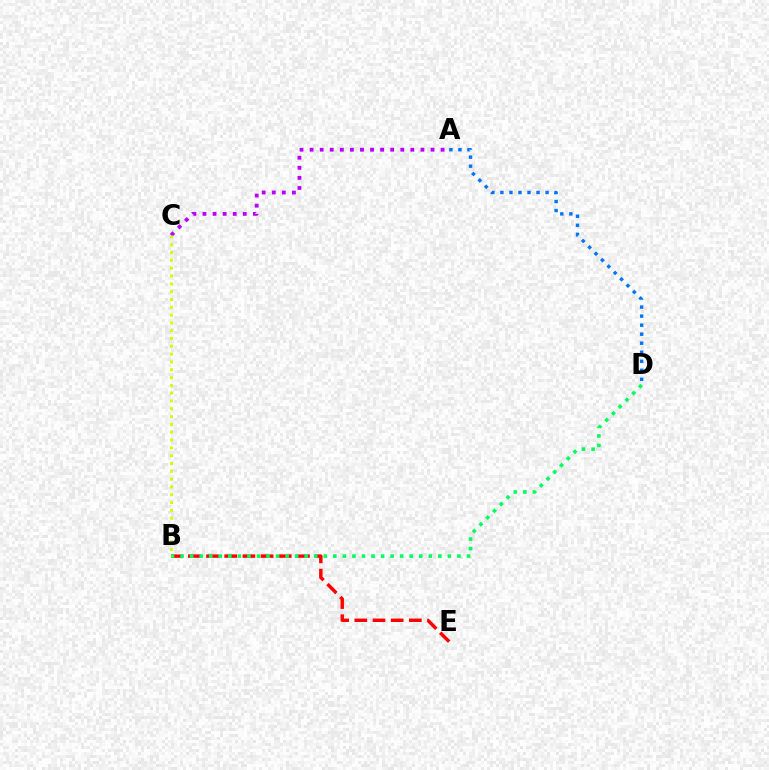{('A', 'C'): [{'color': '#b900ff', 'line_style': 'dotted', 'thickness': 2.74}], ('B', 'E'): [{'color': '#ff0000', 'line_style': 'dashed', 'thickness': 2.47}], ('B', 'D'): [{'color': '#00ff5c', 'line_style': 'dotted', 'thickness': 2.59}], ('B', 'C'): [{'color': '#d1ff00', 'line_style': 'dotted', 'thickness': 2.12}], ('A', 'D'): [{'color': '#0074ff', 'line_style': 'dotted', 'thickness': 2.45}]}